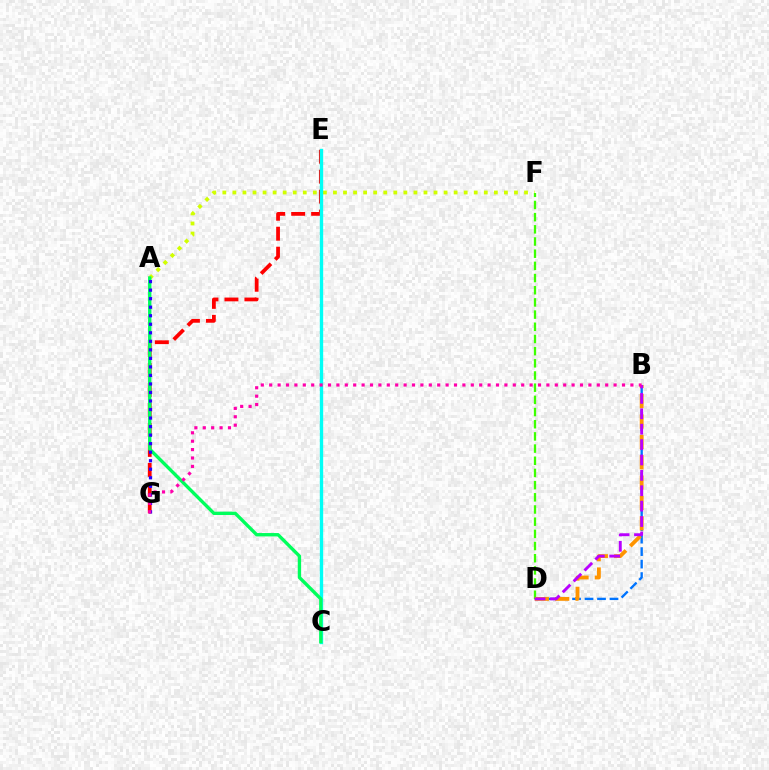{('A', 'F'): [{'color': '#d1ff00', 'line_style': 'dotted', 'thickness': 2.73}], ('D', 'F'): [{'color': '#3dff00', 'line_style': 'dashed', 'thickness': 1.65}], ('E', 'G'): [{'color': '#ff0000', 'line_style': 'dashed', 'thickness': 2.71}], ('B', 'D'): [{'color': '#0074ff', 'line_style': 'dashed', 'thickness': 1.7}, {'color': '#ff9400', 'line_style': 'dashed', 'thickness': 2.77}, {'color': '#b900ff', 'line_style': 'dashed', 'thickness': 2.09}], ('C', 'E'): [{'color': '#00fff6', 'line_style': 'solid', 'thickness': 2.41}], ('A', 'C'): [{'color': '#00ff5c', 'line_style': 'solid', 'thickness': 2.42}], ('A', 'G'): [{'color': '#2500ff', 'line_style': 'dotted', 'thickness': 2.32}], ('B', 'G'): [{'color': '#ff00ac', 'line_style': 'dotted', 'thickness': 2.28}]}